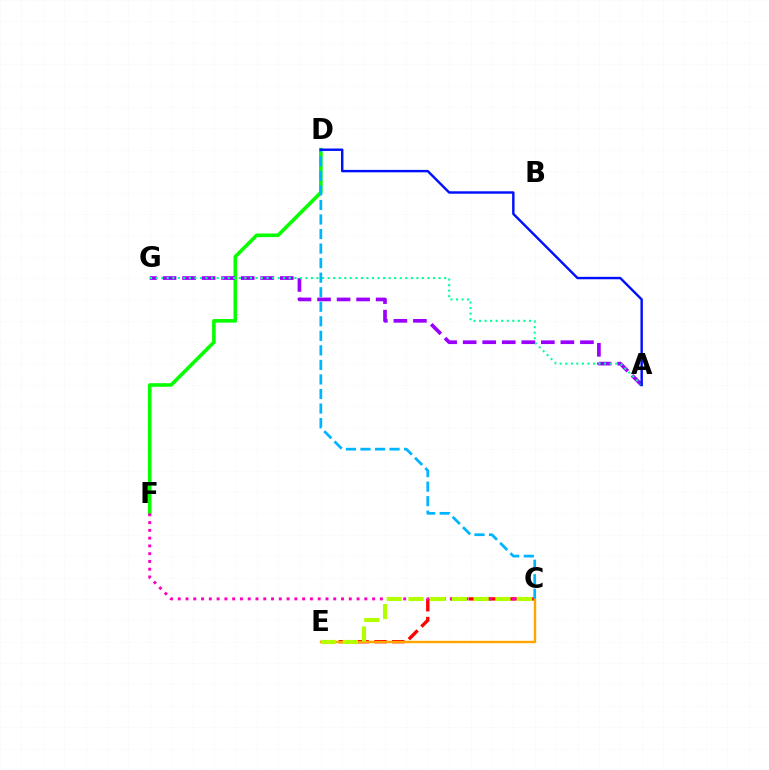{('D', 'F'): [{'color': '#08ff00', 'line_style': 'solid', 'thickness': 2.6}], ('C', 'E'): [{'color': '#ff0000', 'line_style': 'dashed', 'thickness': 2.42}, {'color': '#ffa500', 'line_style': 'solid', 'thickness': 1.73}, {'color': '#b3ff00', 'line_style': 'dashed', 'thickness': 2.95}], ('A', 'G'): [{'color': '#9b00ff', 'line_style': 'dashed', 'thickness': 2.65}, {'color': '#00ff9d', 'line_style': 'dotted', 'thickness': 1.51}], ('C', 'F'): [{'color': '#ff00bd', 'line_style': 'dotted', 'thickness': 2.11}], ('C', 'D'): [{'color': '#00b5ff', 'line_style': 'dashed', 'thickness': 1.98}], ('A', 'D'): [{'color': '#0010ff', 'line_style': 'solid', 'thickness': 1.75}]}